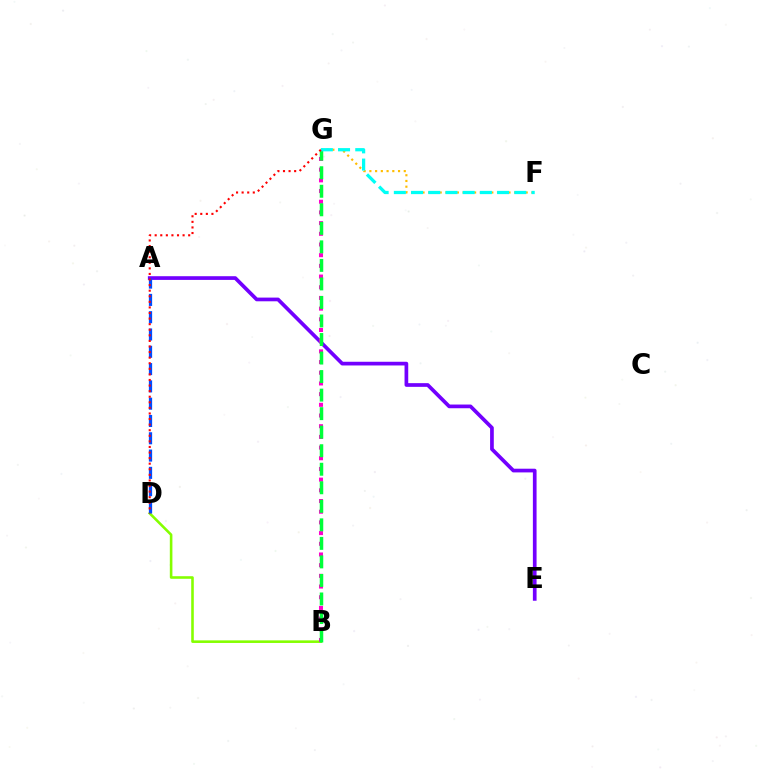{('A', 'E'): [{'color': '#7200ff', 'line_style': 'solid', 'thickness': 2.66}], ('B', 'D'): [{'color': '#84ff00', 'line_style': 'solid', 'thickness': 1.86}], ('B', 'G'): [{'color': '#ff00cf', 'line_style': 'dotted', 'thickness': 2.9}, {'color': '#00ff39', 'line_style': 'dashed', 'thickness': 2.52}], ('F', 'G'): [{'color': '#ffbd00', 'line_style': 'dotted', 'thickness': 1.56}, {'color': '#00fff6', 'line_style': 'dashed', 'thickness': 2.34}], ('A', 'D'): [{'color': '#004bff', 'line_style': 'dashed', 'thickness': 2.35}], ('D', 'G'): [{'color': '#ff0000', 'line_style': 'dotted', 'thickness': 1.52}]}